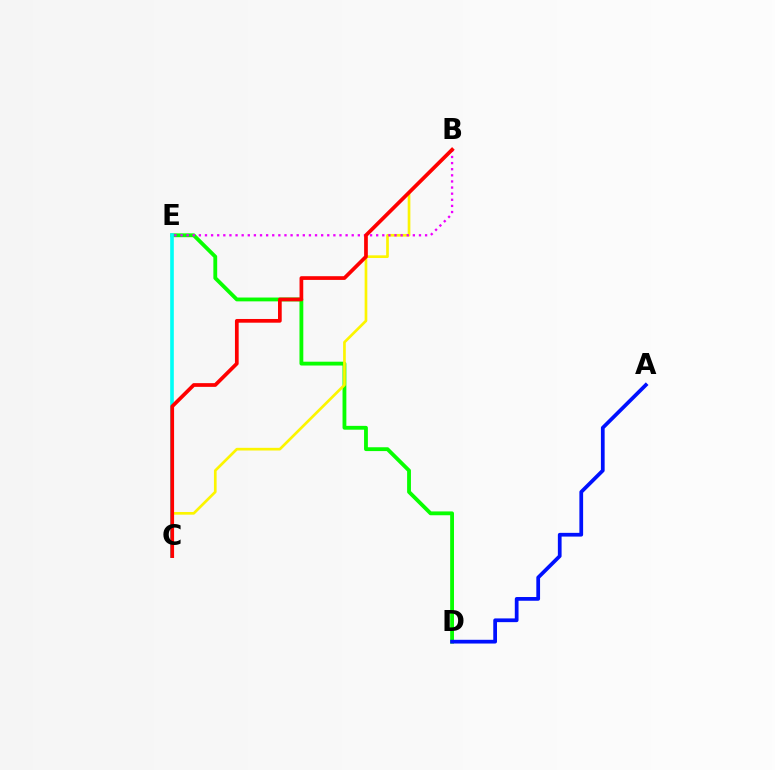{('D', 'E'): [{'color': '#08ff00', 'line_style': 'solid', 'thickness': 2.76}], ('B', 'C'): [{'color': '#fcf500', 'line_style': 'solid', 'thickness': 1.93}, {'color': '#ff0000', 'line_style': 'solid', 'thickness': 2.68}], ('B', 'E'): [{'color': '#ee00ff', 'line_style': 'dotted', 'thickness': 1.66}], ('C', 'E'): [{'color': '#00fff6', 'line_style': 'solid', 'thickness': 2.62}], ('A', 'D'): [{'color': '#0010ff', 'line_style': 'solid', 'thickness': 2.69}]}